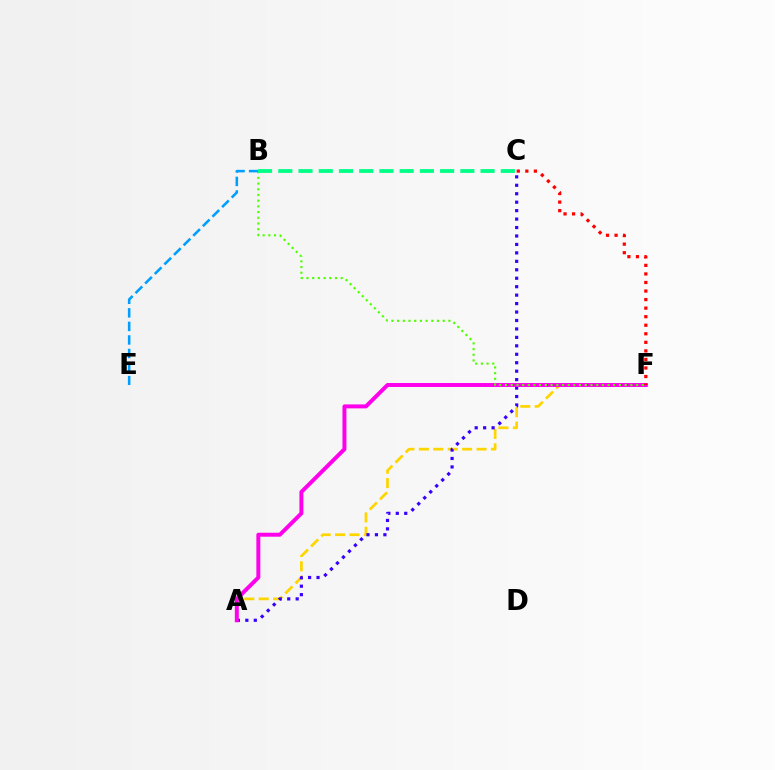{('A', 'F'): [{'color': '#ffd500', 'line_style': 'dashed', 'thickness': 1.96}, {'color': '#ff00ed', 'line_style': 'solid', 'thickness': 2.85}], ('A', 'C'): [{'color': '#3700ff', 'line_style': 'dotted', 'thickness': 2.3}], ('B', 'F'): [{'color': '#4fff00', 'line_style': 'dotted', 'thickness': 1.55}], ('B', 'E'): [{'color': '#009eff', 'line_style': 'dashed', 'thickness': 1.84}], ('B', 'C'): [{'color': '#00ff86', 'line_style': 'dashed', 'thickness': 2.75}], ('C', 'F'): [{'color': '#ff0000', 'line_style': 'dotted', 'thickness': 2.32}]}